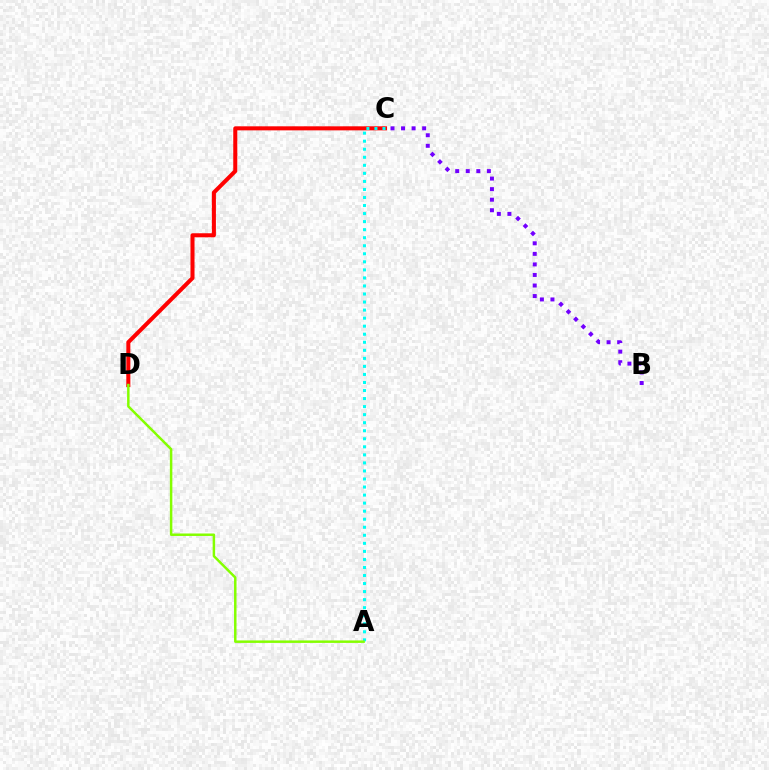{('C', 'D'): [{'color': '#ff0000', 'line_style': 'solid', 'thickness': 2.91}], ('B', 'C'): [{'color': '#7200ff', 'line_style': 'dotted', 'thickness': 2.87}], ('A', 'C'): [{'color': '#00fff6', 'line_style': 'dotted', 'thickness': 2.19}], ('A', 'D'): [{'color': '#84ff00', 'line_style': 'solid', 'thickness': 1.78}]}